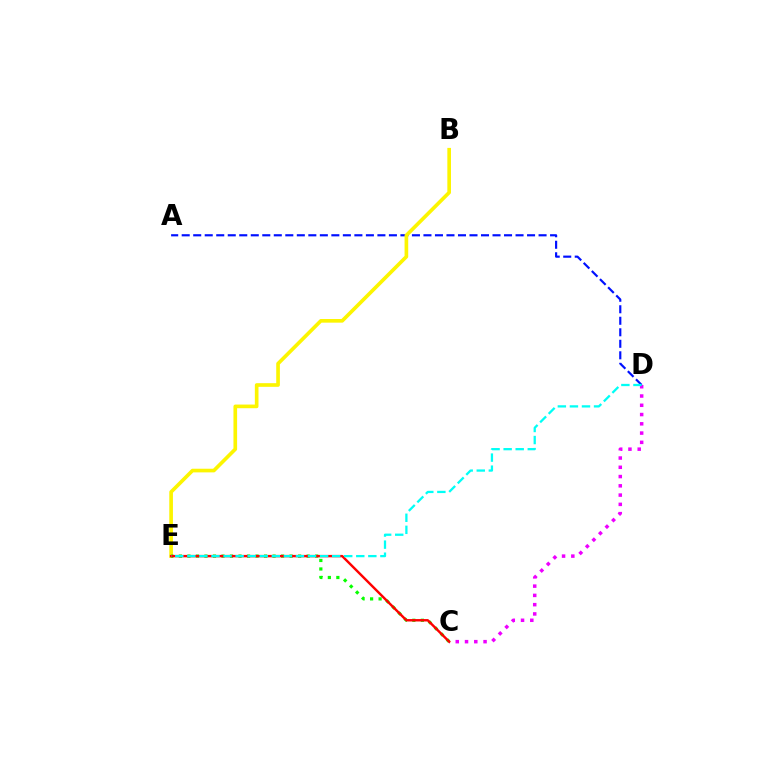{('C', 'D'): [{'color': '#ee00ff', 'line_style': 'dotted', 'thickness': 2.52}], ('A', 'D'): [{'color': '#0010ff', 'line_style': 'dashed', 'thickness': 1.56}], ('B', 'E'): [{'color': '#fcf500', 'line_style': 'solid', 'thickness': 2.63}], ('C', 'E'): [{'color': '#08ff00', 'line_style': 'dotted', 'thickness': 2.31}, {'color': '#ff0000', 'line_style': 'solid', 'thickness': 1.74}], ('D', 'E'): [{'color': '#00fff6', 'line_style': 'dashed', 'thickness': 1.64}]}